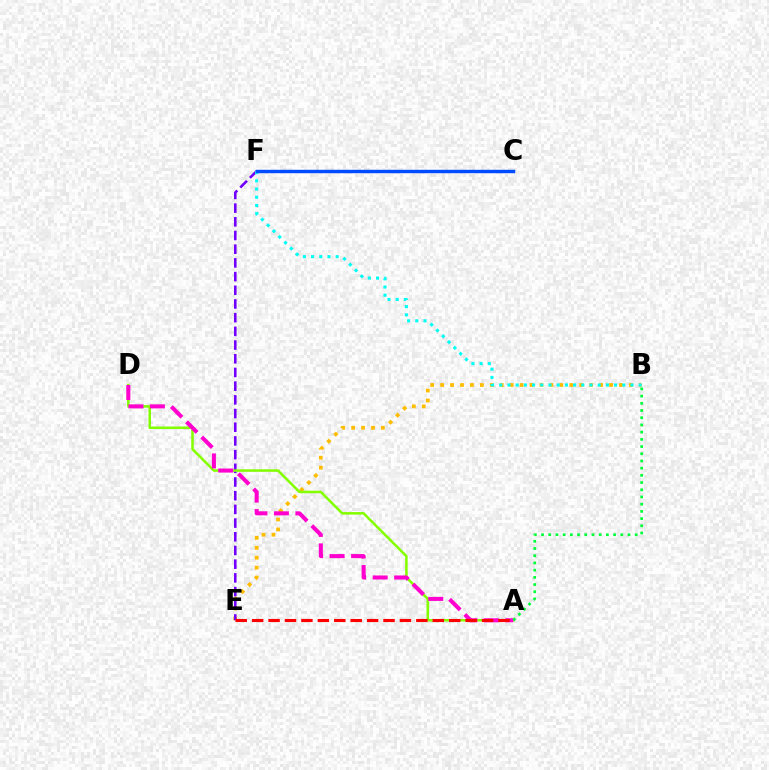{('B', 'E'): [{'color': '#ffbd00', 'line_style': 'dotted', 'thickness': 2.7}], ('E', 'F'): [{'color': '#7200ff', 'line_style': 'dashed', 'thickness': 1.86}], ('B', 'F'): [{'color': '#00fff6', 'line_style': 'dotted', 'thickness': 2.23}], ('A', 'D'): [{'color': '#84ff00', 'line_style': 'solid', 'thickness': 1.83}, {'color': '#ff00cf', 'line_style': 'dashed', 'thickness': 2.92}], ('C', 'F'): [{'color': '#004bff', 'line_style': 'solid', 'thickness': 2.46}], ('A', 'E'): [{'color': '#ff0000', 'line_style': 'dashed', 'thickness': 2.23}], ('A', 'B'): [{'color': '#00ff39', 'line_style': 'dotted', 'thickness': 1.96}]}